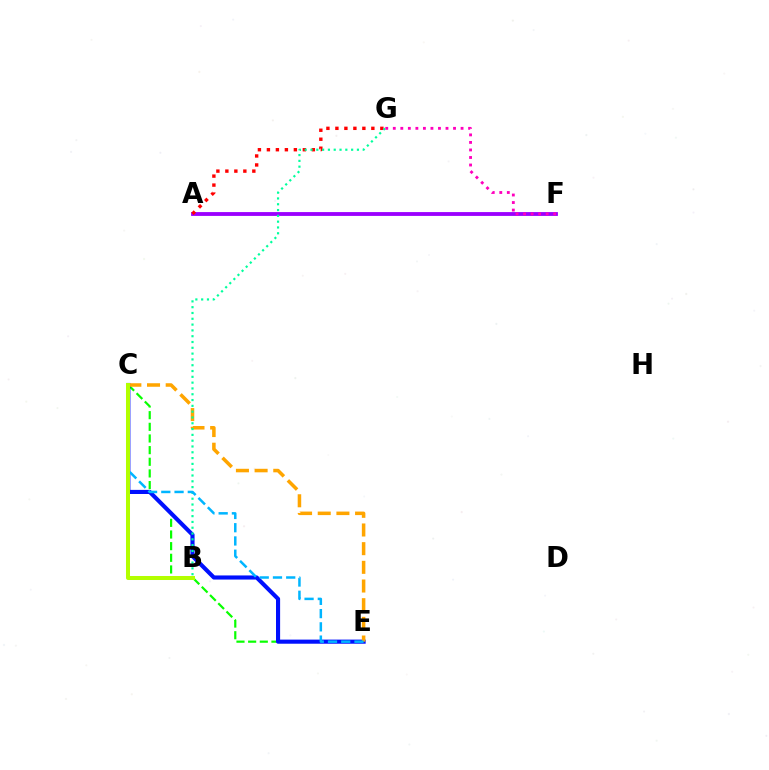{('C', 'E'): [{'color': '#08ff00', 'line_style': 'dashed', 'thickness': 1.58}, {'color': '#0010ff', 'line_style': 'solid', 'thickness': 2.96}, {'color': '#ffa500', 'line_style': 'dashed', 'thickness': 2.54}, {'color': '#00b5ff', 'line_style': 'dashed', 'thickness': 1.8}], ('A', 'F'): [{'color': '#9b00ff', 'line_style': 'solid', 'thickness': 2.75}], ('A', 'G'): [{'color': '#ff0000', 'line_style': 'dotted', 'thickness': 2.44}], ('B', 'G'): [{'color': '#00ff9d', 'line_style': 'dotted', 'thickness': 1.58}], ('F', 'G'): [{'color': '#ff00bd', 'line_style': 'dotted', 'thickness': 2.05}], ('B', 'C'): [{'color': '#b3ff00', 'line_style': 'solid', 'thickness': 2.89}]}